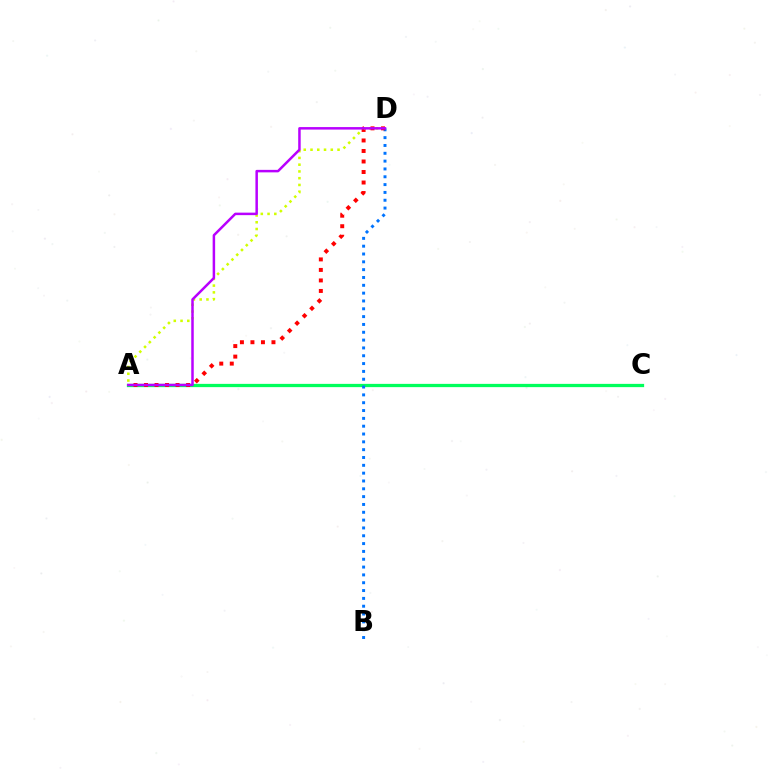{('A', 'C'): [{'color': '#00ff5c', 'line_style': 'solid', 'thickness': 2.35}], ('A', 'D'): [{'color': '#d1ff00', 'line_style': 'dotted', 'thickness': 1.84}, {'color': '#ff0000', 'line_style': 'dotted', 'thickness': 2.86}, {'color': '#b900ff', 'line_style': 'solid', 'thickness': 1.8}], ('B', 'D'): [{'color': '#0074ff', 'line_style': 'dotted', 'thickness': 2.13}]}